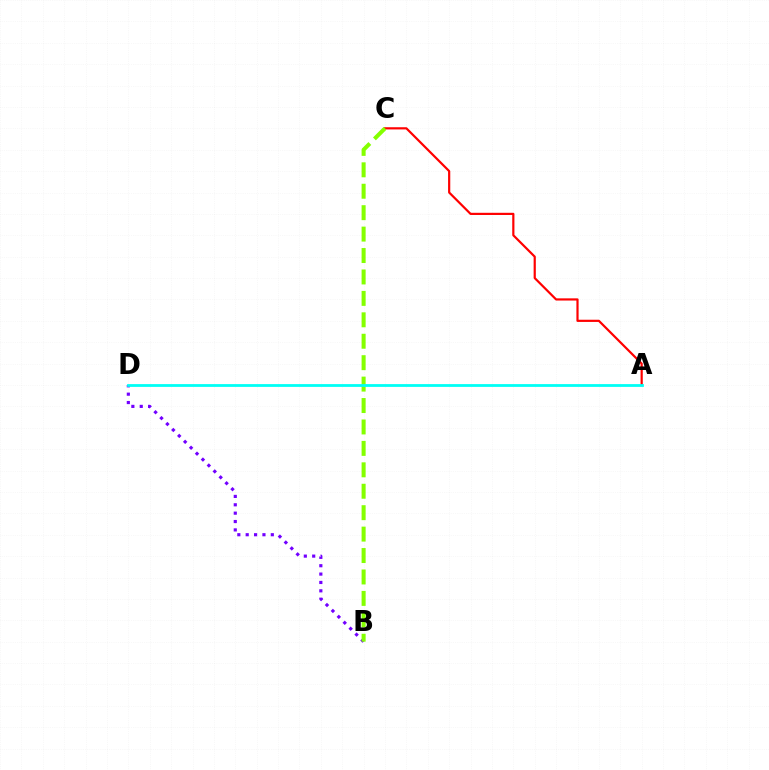{('B', 'D'): [{'color': '#7200ff', 'line_style': 'dotted', 'thickness': 2.27}], ('A', 'C'): [{'color': '#ff0000', 'line_style': 'solid', 'thickness': 1.58}], ('B', 'C'): [{'color': '#84ff00', 'line_style': 'dashed', 'thickness': 2.91}], ('A', 'D'): [{'color': '#00fff6', 'line_style': 'solid', 'thickness': 2.01}]}